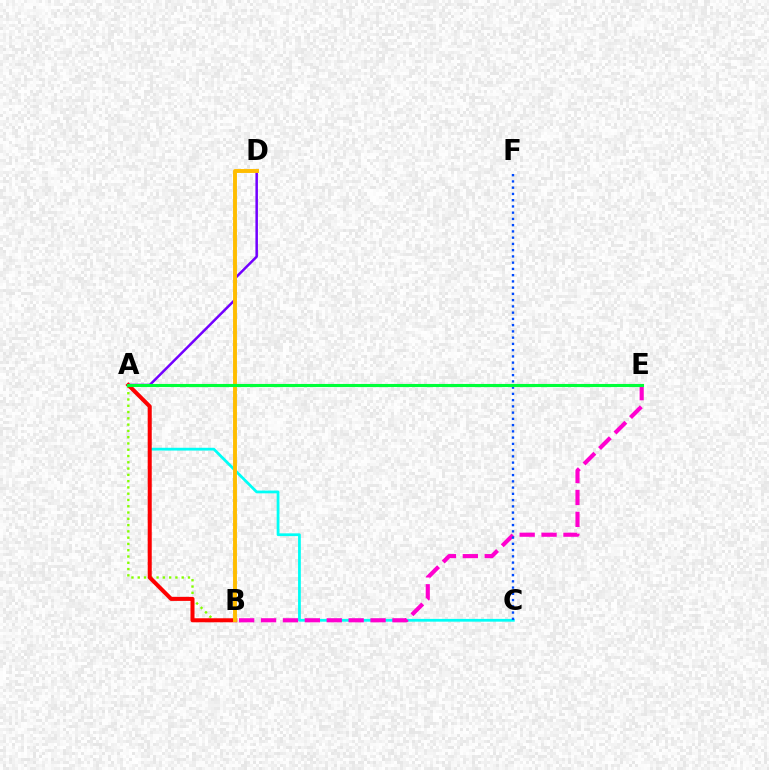{('A', 'B'): [{'color': '#84ff00', 'line_style': 'dotted', 'thickness': 1.71}, {'color': '#ff0000', 'line_style': 'solid', 'thickness': 2.9}], ('A', 'D'): [{'color': '#7200ff', 'line_style': 'solid', 'thickness': 1.81}], ('A', 'C'): [{'color': '#00fff6', 'line_style': 'solid', 'thickness': 1.99}], ('B', 'E'): [{'color': '#ff00cf', 'line_style': 'dashed', 'thickness': 2.97}], ('B', 'D'): [{'color': '#ffbd00', 'line_style': 'solid', 'thickness': 2.81}], ('C', 'F'): [{'color': '#004bff', 'line_style': 'dotted', 'thickness': 1.7}], ('A', 'E'): [{'color': '#00ff39', 'line_style': 'solid', 'thickness': 2.23}]}